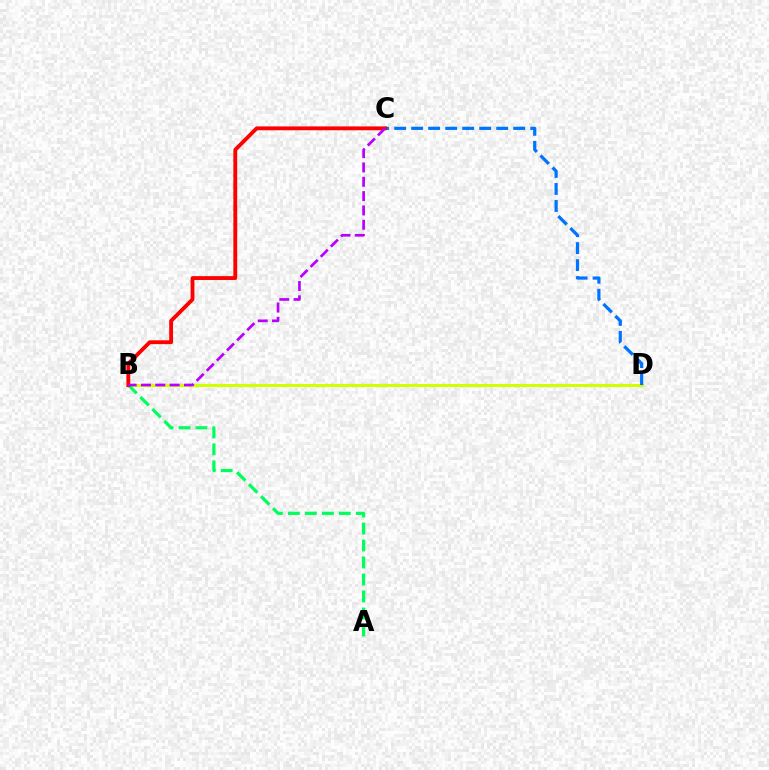{('B', 'D'): [{'color': '#d1ff00', 'line_style': 'solid', 'thickness': 2.19}], ('C', 'D'): [{'color': '#0074ff', 'line_style': 'dashed', 'thickness': 2.31}], ('A', 'B'): [{'color': '#00ff5c', 'line_style': 'dashed', 'thickness': 2.31}], ('B', 'C'): [{'color': '#ff0000', 'line_style': 'solid', 'thickness': 2.77}, {'color': '#b900ff', 'line_style': 'dashed', 'thickness': 1.95}]}